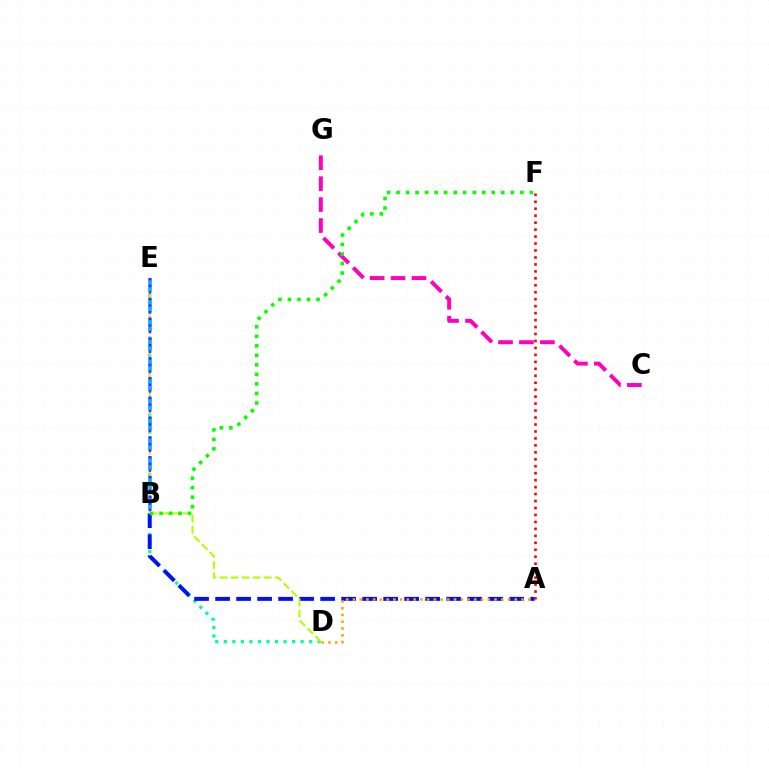{('D', 'E'): [{'color': '#00ff9d', 'line_style': 'dotted', 'thickness': 2.32}, {'color': '#b3ff00', 'line_style': 'dashed', 'thickness': 1.5}], ('A', 'B'): [{'color': '#0010ff', 'line_style': 'dashed', 'thickness': 2.85}], ('A', 'D'): [{'color': '#ffa500', 'line_style': 'dotted', 'thickness': 1.83}], ('B', 'E'): [{'color': '#00b5ff', 'line_style': 'dashed', 'thickness': 2.69}, {'color': '#9b00ff', 'line_style': 'dotted', 'thickness': 1.79}], ('C', 'G'): [{'color': '#ff00bd', 'line_style': 'dashed', 'thickness': 2.84}], ('B', 'F'): [{'color': '#08ff00', 'line_style': 'dotted', 'thickness': 2.59}], ('A', 'F'): [{'color': '#ff0000', 'line_style': 'dotted', 'thickness': 1.89}]}